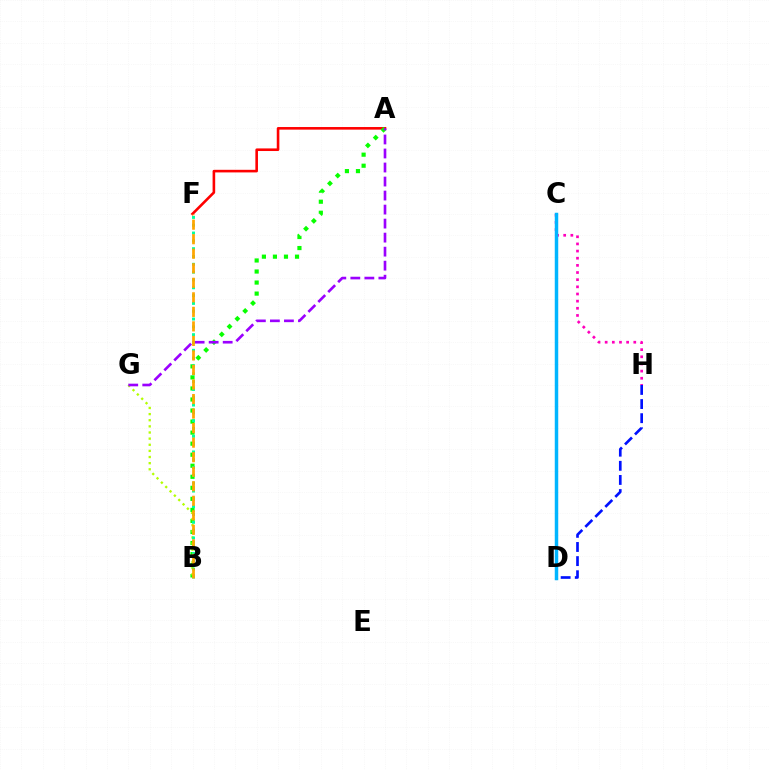{('A', 'F'): [{'color': '#ff0000', 'line_style': 'solid', 'thickness': 1.88}], ('A', 'B'): [{'color': '#08ff00', 'line_style': 'dotted', 'thickness': 3.0}], ('C', 'H'): [{'color': '#ff00bd', 'line_style': 'dotted', 'thickness': 1.94}], ('D', 'H'): [{'color': '#0010ff', 'line_style': 'dashed', 'thickness': 1.92}], ('B', 'G'): [{'color': '#b3ff00', 'line_style': 'dotted', 'thickness': 1.67}], ('A', 'G'): [{'color': '#9b00ff', 'line_style': 'dashed', 'thickness': 1.9}], ('B', 'F'): [{'color': '#00ff9d', 'line_style': 'dotted', 'thickness': 2.12}, {'color': '#ffa500', 'line_style': 'dashed', 'thickness': 1.97}], ('C', 'D'): [{'color': '#00b5ff', 'line_style': 'solid', 'thickness': 2.49}]}